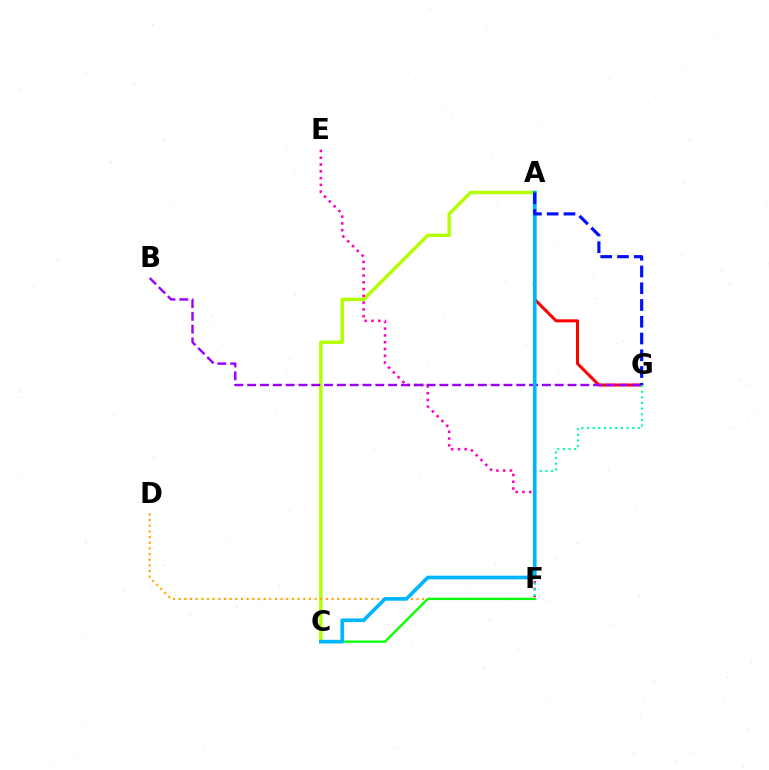{('A', 'G'): [{'color': '#ff0000', 'line_style': 'solid', 'thickness': 2.18}, {'color': '#0010ff', 'line_style': 'dashed', 'thickness': 2.28}], ('A', 'C'): [{'color': '#b3ff00', 'line_style': 'solid', 'thickness': 2.49}, {'color': '#00b5ff', 'line_style': 'solid', 'thickness': 2.64}], ('D', 'F'): [{'color': '#ffa500', 'line_style': 'dotted', 'thickness': 1.54}], ('C', 'F'): [{'color': '#08ff00', 'line_style': 'solid', 'thickness': 1.68}], ('E', 'F'): [{'color': '#ff00bd', 'line_style': 'dotted', 'thickness': 1.84}], ('F', 'G'): [{'color': '#00ff9d', 'line_style': 'dotted', 'thickness': 1.53}], ('B', 'G'): [{'color': '#9b00ff', 'line_style': 'dashed', 'thickness': 1.74}]}